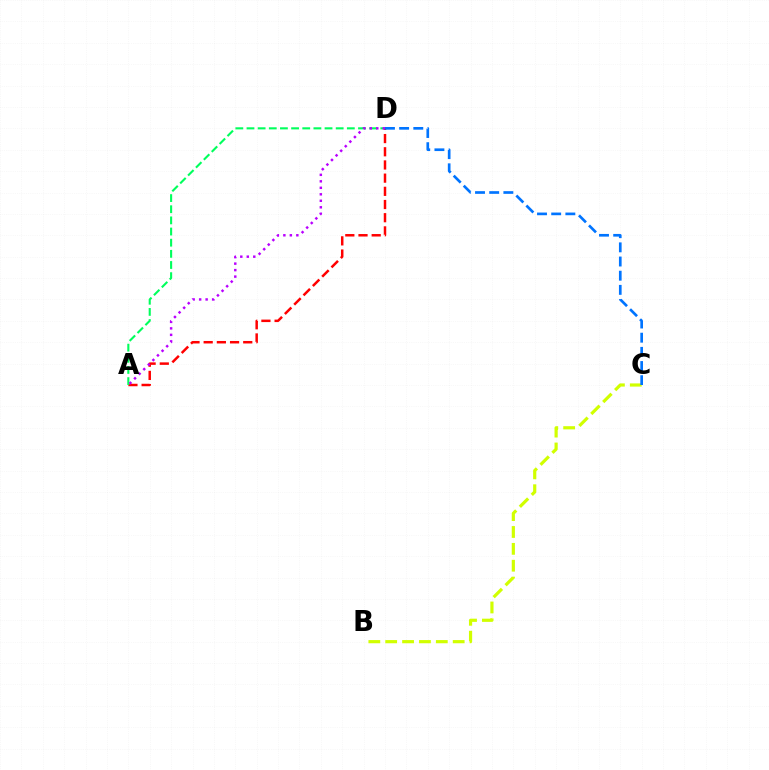{('A', 'D'): [{'color': '#ff0000', 'line_style': 'dashed', 'thickness': 1.79}, {'color': '#00ff5c', 'line_style': 'dashed', 'thickness': 1.52}, {'color': '#b900ff', 'line_style': 'dotted', 'thickness': 1.76}], ('B', 'C'): [{'color': '#d1ff00', 'line_style': 'dashed', 'thickness': 2.29}], ('C', 'D'): [{'color': '#0074ff', 'line_style': 'dashed', 'thickness': 1.93}]}